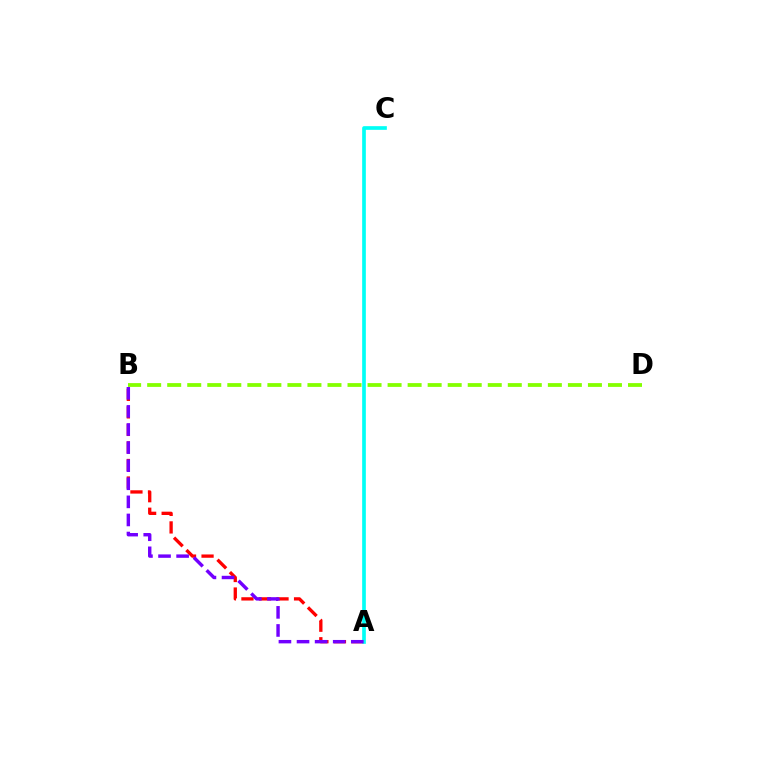{('A', 'B'): [{'color': '#ff0000', 'line_style': 'dashed', 'thickness': 2.38}, {'color': '#7200ff', 'line_style': 'dashed', 'thickness': 2.46}], ('A', 'C'): [{'color': '#00fff6', 'line_style': 'solid', 'thickness': 2.65}], ('B', 'D'): [{'color': '#84ff00', 'line_style': 'dashed', 'thickness': 2.72}]}